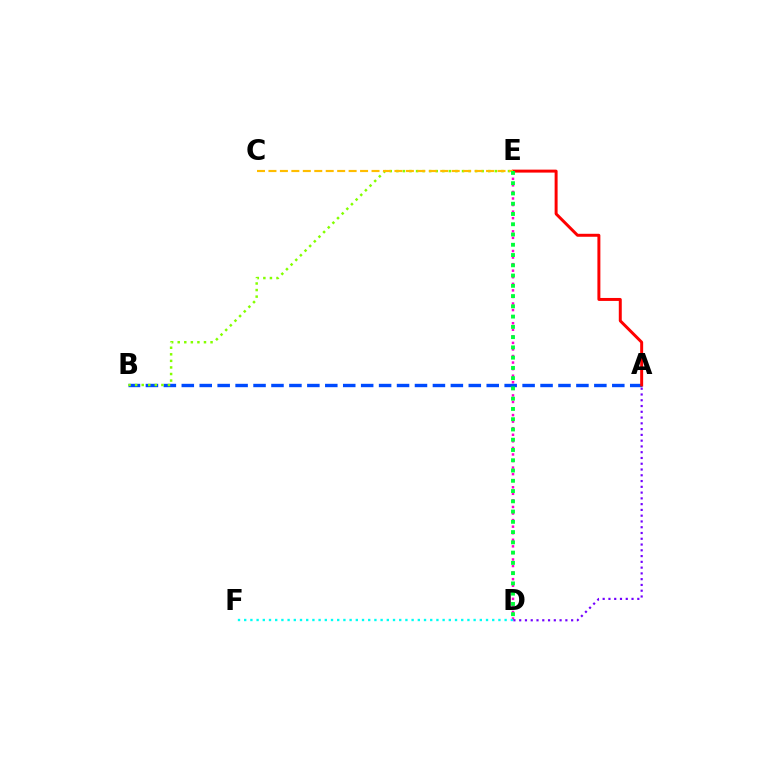{('D', 'E'): [{'color': '#ff00cf', 'line_style': 'dotted', 'thickness': 1.78}, {'color': '#00ff39', 'line_style': 'dotted', 'thickness': 2.79}], ('A', 'B'): [{'color': '#004bff', 'line_style': 'dashed', 'thickness': 2.44}], ('A', 'E'): [{'color': '#ff0000', 'line_style': 'solid', 'thickness': 2.14}], ('B', 'E'): [{'color': '#84ff00', 'line_style': 'dotted', 'thickness': 1.78}], ('A', 'D'): [{'color': '#7200ff', 'line_style': 'dotted', 'thickness': 1.57}], ('D', 'F'): [{'color': '#00fff6', 'line_style': 'dotted', 'thickness': 1.68}], ('C', 'E'): [{'color': '#ffbd00', 'line_style': 'dashed', 'thickness': 1.56}]}